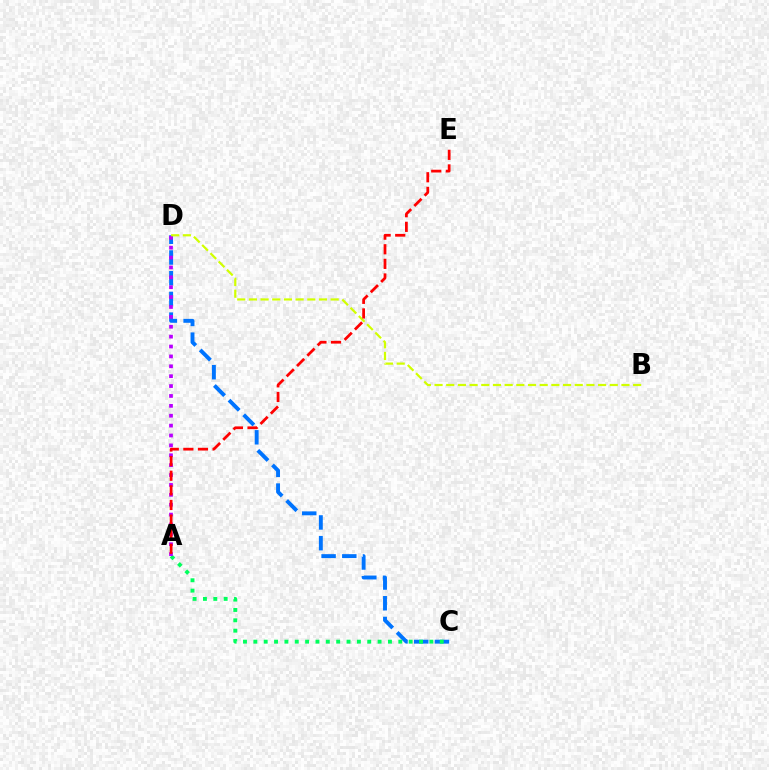{('C', 'D'): [{'color': '#0074ff', 'line_style': 'dashed', 'thickness': 2.81}], ('A', 'C'): [{'color': '#00ff5c', 'line_style': 'dotted', 'thickness': 2.81}], ('A', 'D'): [{'color': '#b900ff', 'line_style': 'dotted', 'thickness': 2.69}], ('B', 'D'): [{'color': '#d1ff00', 'line_style': 'dashed', 'thickness': 1.59}], ('A', 'E'): [{'color': '#ff0000', 'line_style': 'dashed', 'thickness': 1.98}]}